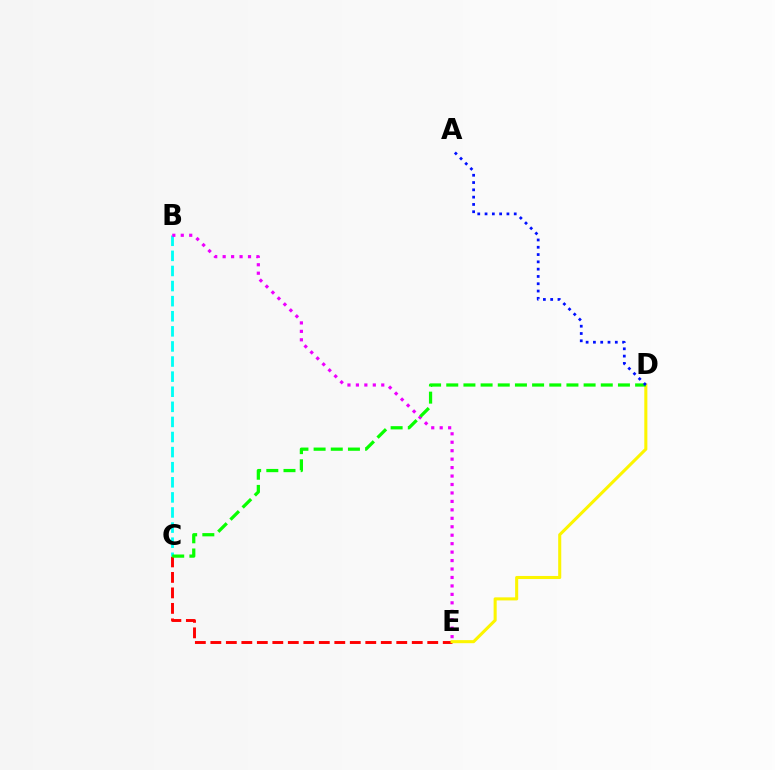{('C', 'E'): [{'color': '#ff0000', 'line_style': 'dashed', 'thickness': 2.1}], ('B', 'C'): [{'color': '#00fff6', 'line_style': 'dashed', 'thickness': 2.05}], ('B', 'E'): [{'color': '#ee00ff', 'line_style': 'dotted', 'thickness': 2.3}], ('D', 'E'): [{'color': '#fcf500', 'line_style': 'solid', 'thickness': 2.21}], ('C', 'D'): [{'color': '#08ff00', 'line_style': 'dashed', 'thickness': 2.33}], ('A', 'D'): [{'color': '#0010ff', 'line_style': 'dotted', 'thickness': 1.98}]}